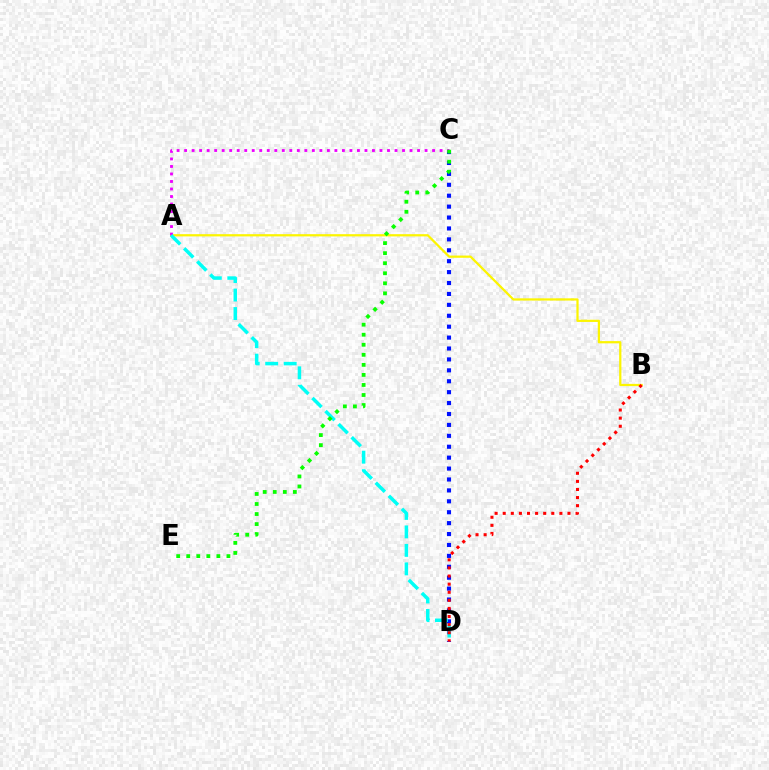{('A', 'B'): [{'color': '#fcf500', 'line_style': 'solid', 'thickness': 1.61}], ('C', 'D'): [{'color': '#0010ff', 'line_style': 'dotted', 'thickness': 2.97}], ('A', 'C'): [{'color': '#ee00ff', 'line_style': 'dotted', 'thickness': 2.04}], ('A', 'D'): [{'color': '#00fff6', 'line_style': 'dashed', 'thickness': 2.51}], ('C', 'E'): [{'color': '#08ff00', 'line_style': 'dotted', 'thickness': 2.73}], ('B', 'D'): [{'color': '#ff0000', 'line_style': 'dotted', 'thickness': 2.2}]}